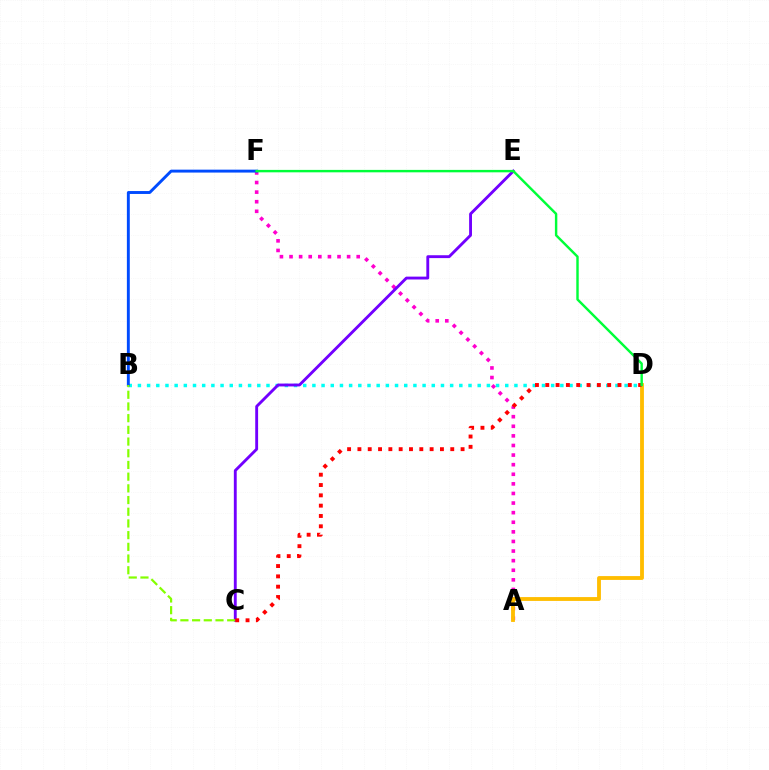{('B', 'D'): [{'color': '#00fff6', 'line_style': 'dotted', 'thickness': 2.5}], ('A', 'F'): [{'color': '#ff00cf', 'line_style': 'dotted', 'thickness': 2.61}], ('A', 'D'): [{'color': '#ffbd00', 'line_style': 'solid', 'thickness': 2.76}], ('C', 'E'): [{'color': '#7200ff', 'line_style': 'solid', 'thickness': 2.07}], ('B', 'F'): [{'color': '#004bff', 'line_style': 'solid', 'thickness': 2.1}], ('B', 'C'): [{'color': '#84ff00', 'line_style': 'dashed', 'thickness': 1.59}], ('C', 'D'): [{'color': '#ff0000', 'line_style': 'dotted', 'thickness': 2.8}], ('D', 'F'): [{'color': '#00ff39', 'line_style': 'solid', 'thickness': 1.75}]}